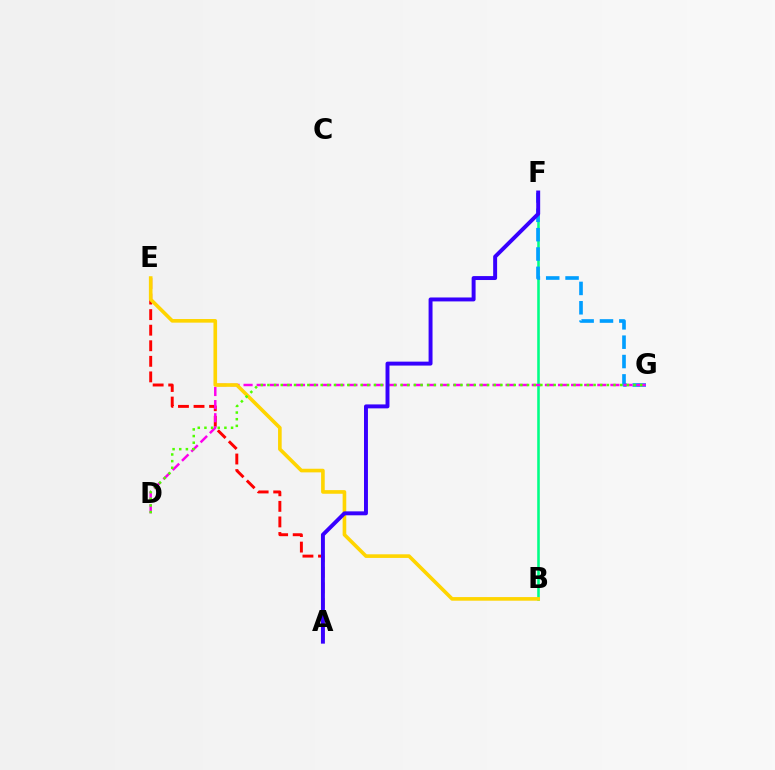{('B', 'F'): [{'color': '#00ff86', 'line_style': 'solid', 'thickness': 1.85}], ('A', 'E'): [{'color': '#ff0000', 'line_style': 'dashed', 'thickness': 2.11}], ('F', 'G'): [{'color': '#009eff', 'line_style': 'dashed', 'thickness': 2.63}], ('D', 'G'): [{'color': '#ff00ed', 'line_style': 'dashed', 'thickness': 1.78}, {'color': '#4fff00', 'line_style': 'dotted', 'thickness': 1.81}], ('B', 'E'): [{'color': '#ffd500', 'line_style': 'solid', 'thickness': 2.61}], ('A', 'F'): [{'color': '#3700ff', 'line_style': 'solid', 'thickness': 2.84}]}